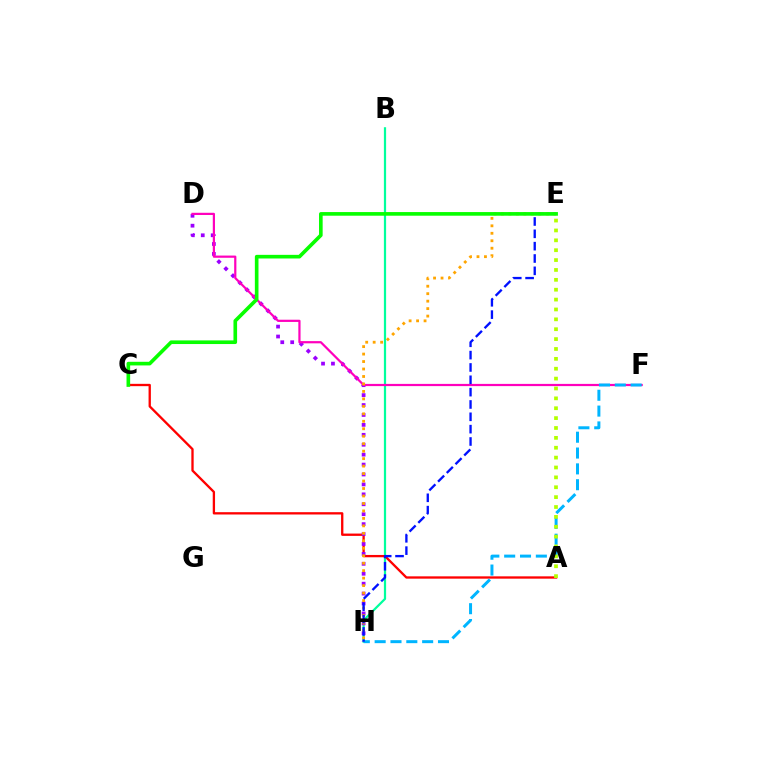{('B', 'H'): [{'color': '#00ff9d', 'line_style': 'solid', 'thickness': 1.6}], ('A', 'C'): [{'color': '#ff0000', 'line_style': 'solid', 'thickness': 1.67}], ('D', 'H'): [{'color': '#9b00ff', 'line_style': 'dotted', 'thickness': 2.7}], ('D', 'F'): [{'color': '#ff00bd', 'line_style': 'solid', 'thickness': 1.59}], ('F', 'H'): [{'color': '#00b5ff', 'line_style': 'dashed', 'thickness': 2.15}], ('A', 'E'): [{'color': '#b3ff00', 'line_style': 'dotted', 'thickness': 2.68}], ('E', 'H'): [{'color': '#ffa500', 'line_style': 'dotted', 'thickness': 2.03}, {'color': '#0010ff', 'line_style': 'dashed', 'thickness': 1.68}], ('C', 'E'): [{'color': '#08ff00', 'line_style': 'solid', 'thickness': 2.62}]}